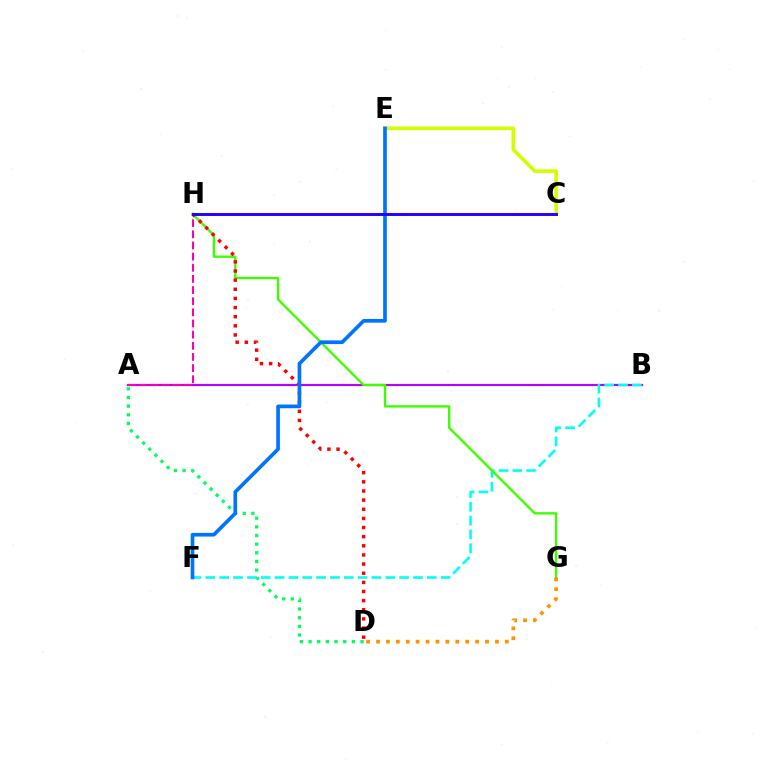{('A', 'D'): [{'color': '#00ff5c', 'line_style': 'dotted', 'thickness': 2.35}], ('A', 'B'): [{'color': '#b900ff', 'line_style': 'solid', 'thickness': 1.56}], ('B', 'F'): [{'color': '#00fff6', 'line_style': 'dashed', 'thickness': 1.88}], ('G', 'H'): [{'color': '#3dff00', 'line_style': 'solid', 'thickness': 1.71}], ('D', 'G'): [{'color': '#ff9400', 'line_style': 'dotted', 'thickness': 2.69}], ('D', 'H'): [{'color': '#ff0000', 'line_style': 'dotted', 'thickness': 2.48}], ('C', 'E'): [{'color': '#d1ff00', 'line_style': 'solid', 'thickness': 2.62}], ('A', 'H'): [{'color': '#ff00ac', 'line_style': 'dashed', 'thickness': 1.51}], ('E', 'F'): [{'color': '#0074ff', 'line_style': 'solid', 'thickness': 2.64}], ('C', 'H'): [{'color': '#2500ff', 'line_style': 'solid', 'thickness': 2.12}]}